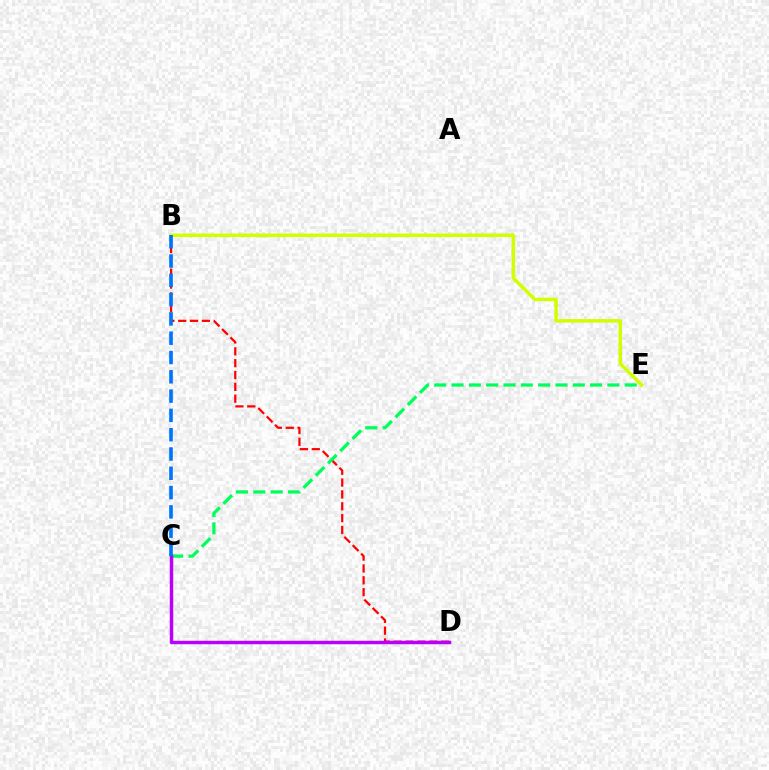{('B', 'E'): [{'color': '#d1ff00', 'line_style': 'solid', 'thickness': 2.51}], ('B', 'D'): [{'color': '#ff0000', 'line_style': 'dashed', 'thickness': 1.61}], ('C', 'E'): [{'color': '#00ff5c', 'line_style': 'dashed', 'thickness': 2.35}], ('C', 'D'): [{'color': '#b900ff', 'line_style': 'solid', 'thickness': 2.49}], ('B', 'C'): [{'color': '#0074ff', 'line_style': 'dashed', 'thickness': 2.62}]}